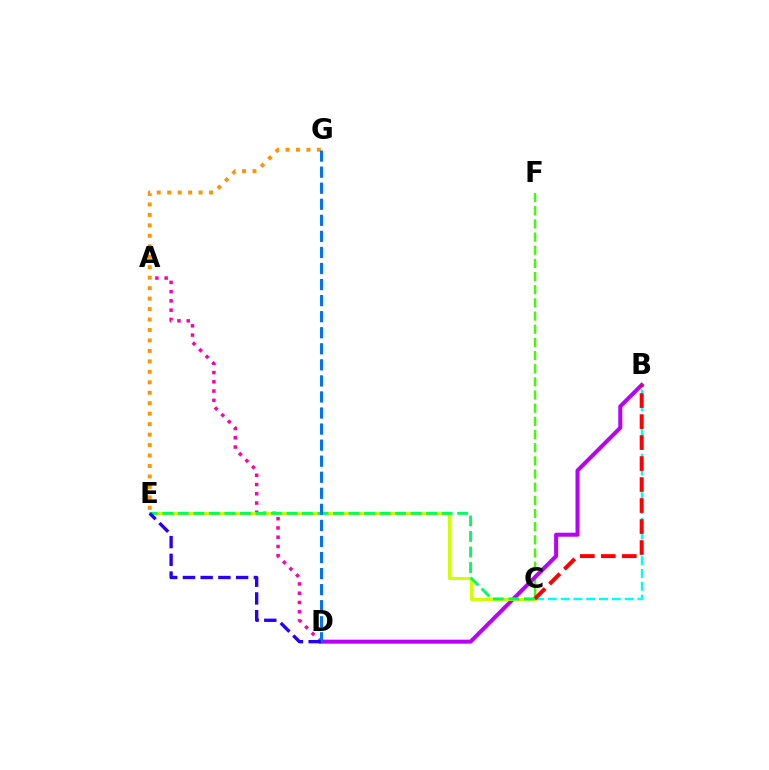{('E', 'G'): [{'color': '#ff9400', 'line_style': 'dotted', 'thickness': 2.84}], ('C', 'F'): [{'color': '#3dff00', 'line_style': 'dashed', 'thickness': 1.79}], ('B', 'D'): [{'color': '#b900ff', 'line_style': 'solid', 'thickness': 2.89}], ('B', 'C'): [{'color': '#00fff6', 'line_style': 'dashed', 'thickness': 1.74}, {'color': '#ff0000', 'line_style': 'dashed', 'thickness': 2.85}], ('A', 'D'): [{'color': '#ff00ac', 'line_style': 'dotted', 'thickness': 2.52}], ('C', 'E'): [{'color': '#d1ff00', 'line_style': 'solid', 'thickness': 2.21}, {'color': '#00ff5c', 'line_style': 'dashed', 'thickness': 2.11}], ('D', 'G'): [{'color': '#0074ff', 'line_style': 'dashed', 'thickness': 2.18}], ('D', 'E'): [{'color': '#2500ff', 'line_style': 'dashed', 'thickness': 2.41}]}